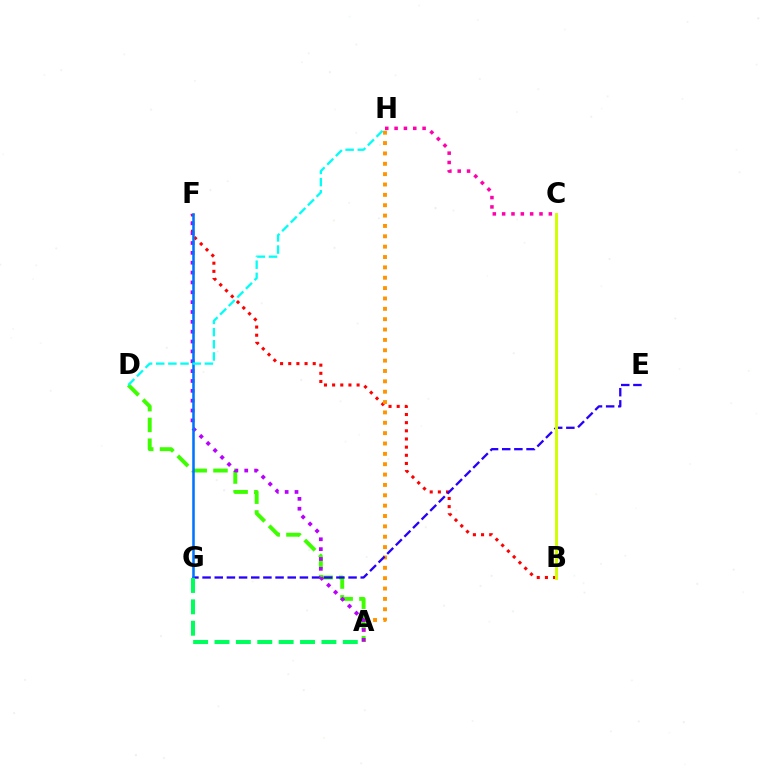{('B', 'F'): [{'color': '#ff0000', 'line_style': 'dotted', 'thickness': 2.22}], ('A', 'H'): [{'color': '#ff9400', 'line_style': 'dotted', 'thickness': 2.81}], ('A', 'D'): [{'color': '#3dff00', 'line_style': 'dashed', 'thickness': 2.82}], ('E', 'G'): [{'color': '#2500ff', 'line_style': 'dashed', 'thickness': 1.65}], ('C', 'H'): [{'color': '#ff00ac', 'line_style': 'dotted', 'thickness': 2.54}], ('A', 'F'): [{'color': '#b900ff', 'line_style': 'dotted', 'thickness': 2.68}], ('F', 'G'): [{'color': '#0074ff', 'line_style': 'solid', 'thickness': 1.84}], ('B', 'C'): [{'color': '#d1ff00', 'line_style': 'solid', 'thickness': 2.11}], ('A', 'G'): [{'color': '#00ff5c', 'line_style': 'dashed', 'thickness': 2.9}], ('D', 'H'): [{'color': '#00fff6', 'line_style': 'dashed', 'thickness': 1.65}]}